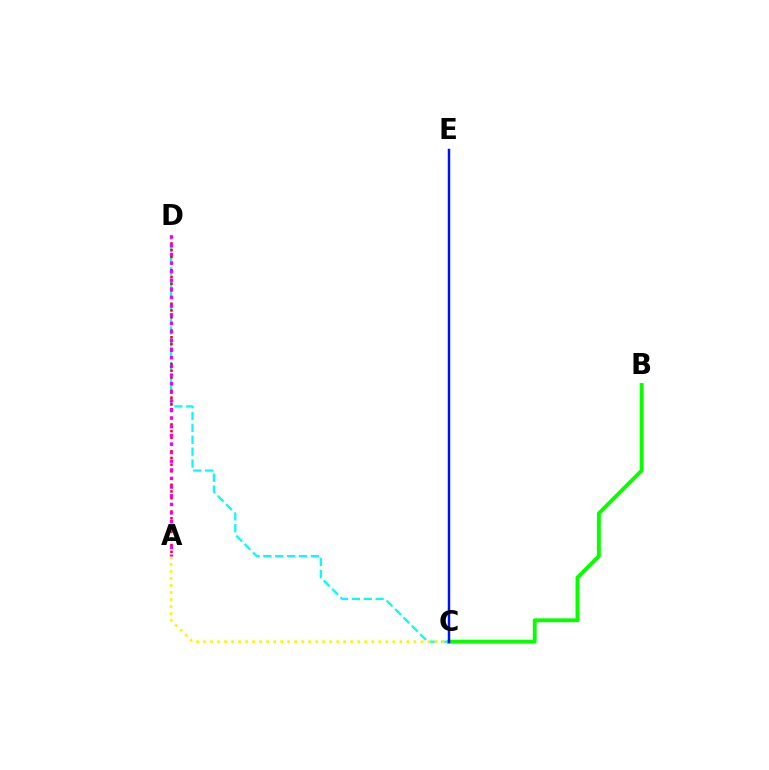{('C', 'D'): [{'color': '#00fff6', 'line_style': 'dashed', 'thickness': 1.61}], ('A', 'C'): [{'color': '#fcf500', 'line_style': 'dotted', 'thickness': 1.9}], ('A', 'D'): [{'color': '#ff0000', 'line_style': 'dotted', 'thickness': 1.82}, {'color': '#ee00ff', 'line_style': 'dotted', 'thickness': 2.34}], ('B', 'C'): [{'color': '#08ff00', 'line_style': 'solid', 'thickness': 2.8}], ('C', 'E'): [{'color': '#0010ff', 'line_style': 'solid', 'thickness': 1.79}]}